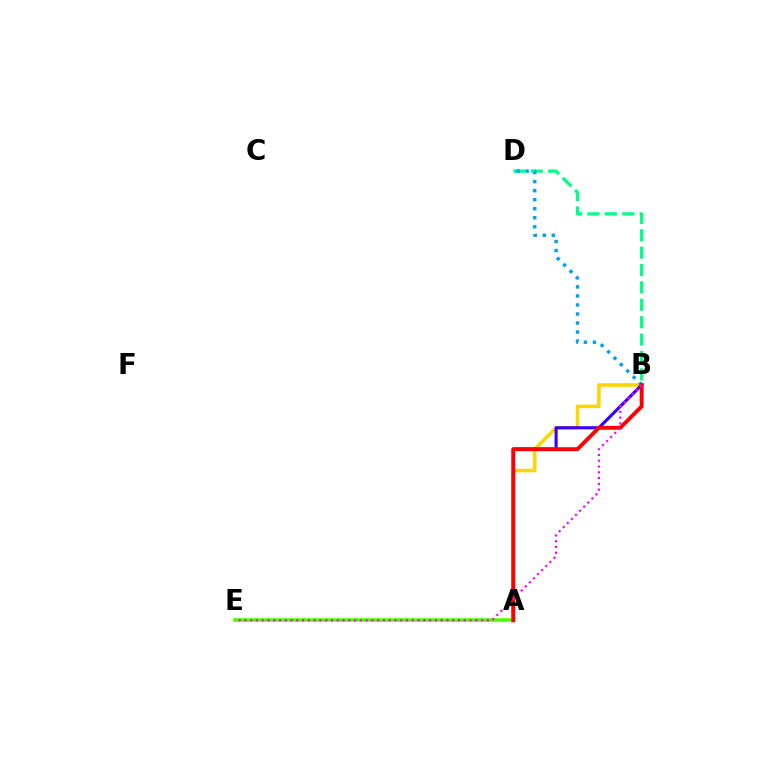{('A', 'E'): [{'color': '#4fff00', 'line_style': 'solid', 'thickness': 2.56}], ('A', 'B'): [{'color': '#ffd500', 'line_style': 'solid', 'thickness': 2.57}, {'color': '#3700ff', 'line_style': 'solid', 'thickness': 2.25}, {'color': '#ff0000', 'line_style': 'solid', 'thickness': 2.81}], ('B', 'D'): [{'color': '#00ff86', 'line_style': 'dashed', 'thickness': 2.36}, {'color': '#009eff', 'line_style': 'dotted', 'thickness': 2.45}], ('B', 'E'): [{'color': '#ff00ed', 'line_style': 'dotted', 'thickness': 1.57}]}